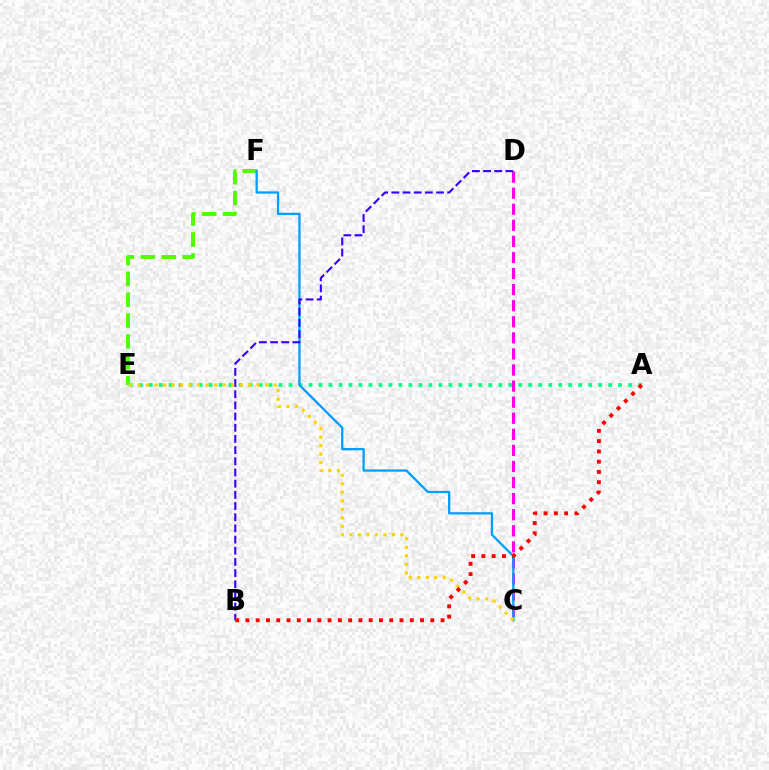{('E', 'F'): [{'color': '#4fff00', 'line_style': 'dashed', 'thickness': 2.84}], ('A', 'E'): [{'color': '#00ff86', 'line_style': 'dotted', 'thickness': 2.71}], ('C', 'D'): [{'color': '#ff00ed', 'line_style': 'dashed', 'thickness': 2.18}], ('C', 'F'): [{'color': '#009eff', 'line_style': 'solid', 'thickness': 1.64}], ('B', 'D'): [{'color': '#3700ff', 'line_style': 'dashed', 'thickness': 1.52}], ('C', 'E'): [{'color': '#ffd500', 'line_style': 'dotted', 'thickness': 2.31}], ('A', 'B'): [{'color': '#ff0000', 'line_style': 'dotted', 'thickness': 2.79}]}